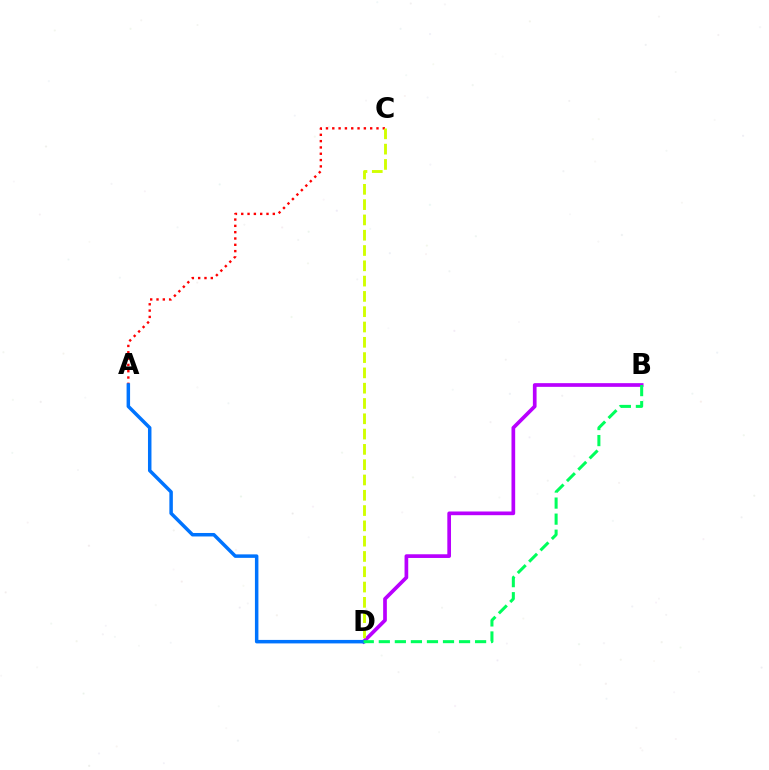{('B', 'D'): [{'color': '#b900ff', 'line_style': 'solid', 'thickness': 2.66}, {'color': '#00ff5c', 'line_style': 'dashed', 'thickness': 2.18}], ('A', 'C'): [{'color': '#ff0000', 'line_style': 'dotted', 'thickness': 1.72}], ('C', 'D'): [{'color': '#d1ff00', 'line_style': 'dashed', 'thickness': 2.08}], ('A', 'D'): [{'color': '#0074ff', 'line_style': 'solid', 'thickness': 2.51}]}